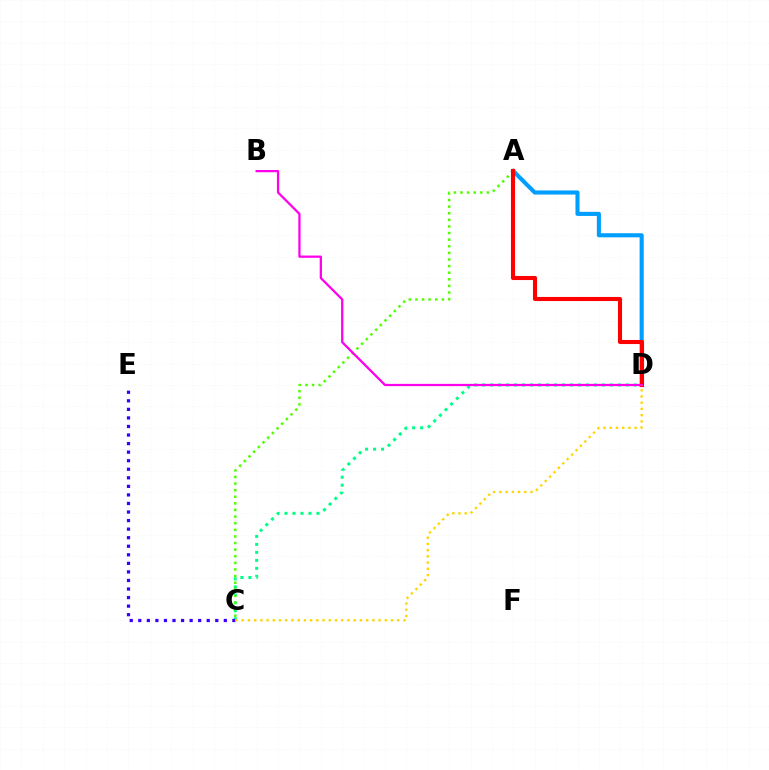{('C', 'D'): [{'color': '#00ff86', 'line_style': 'dotted', 'thickness': 2.17}, {'color': '#ffd500', 'line_style': 'dotted', 'thickness': 1.69}], ('A', 'C'): [{'color': '#4fff00', 'line_style': 'dotted', 'thickness': 1.8}], ('A', 'D'): [{'color': '#009eff', 'line_style': 'solid', 'thickness': 2.94}, {'color': '#ff0000', 'line_style': 'solid', 'thickness': 2.94}], ('C', 'E'): [{'color': '#3700ff', 'line_style': 'dotted', 'thickness': 2.32}], ('B', 'D'): [{'color': '#ff00ed', 'line_style': 'solid', 'thickness': 1.63}]}